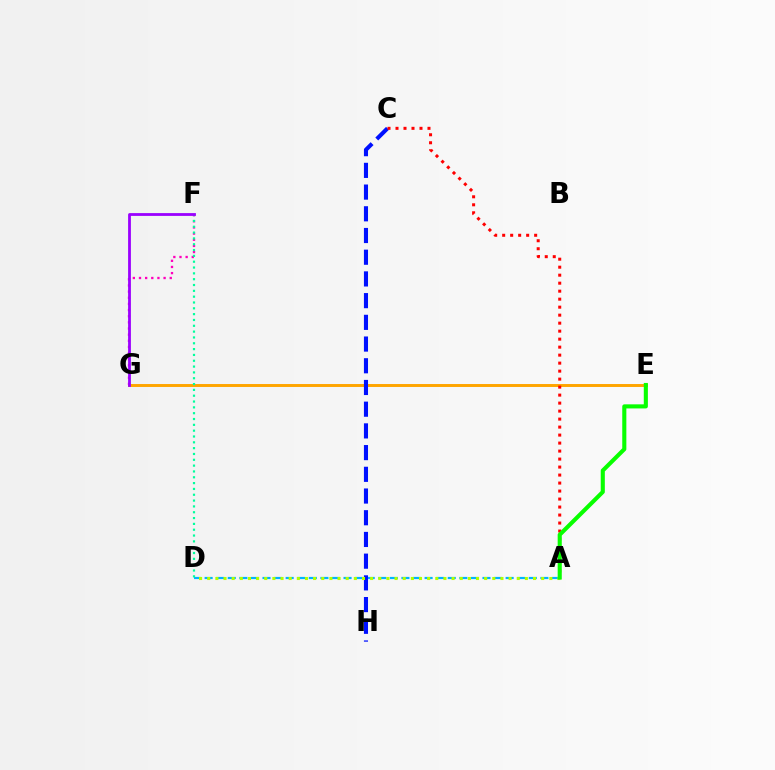{('E', 'G'): [{'color': '#ffa500', 'line_style': 'solid', 'thickness': 2.11}], ('A', 'D'): [{'color': '#00b5ff', 'line_style': 'dashed', 'thickness': 1.57}, {'color': '#b3ff00', 'line_style': 'dotted', 'thickness': 2.21}], ('C', 'H'): [{'color': '#0010ff', 'line_style': 'dashed', 'thickness': 2.95}], ('F', 'G'): [{'color': '#ff00bd', 'line_style': 'dotted', 'thickness': 1.67}, {'color': '#9b00ff', 'line_style': 'solid', 'thickness': 2.01}], ('A', 'C'): [{'color': '#ff0000', 'line_style': 'dotted', 'thickness': 2.17}], ('A', 'E'): [{'color': '#08ff00', 'line_style': 'solid', 'thickness': 2.95}], ('D', 'F'): [{'color': '#00ff9d', 'line_style': 'dotted', 'thickness': 1.58}]}